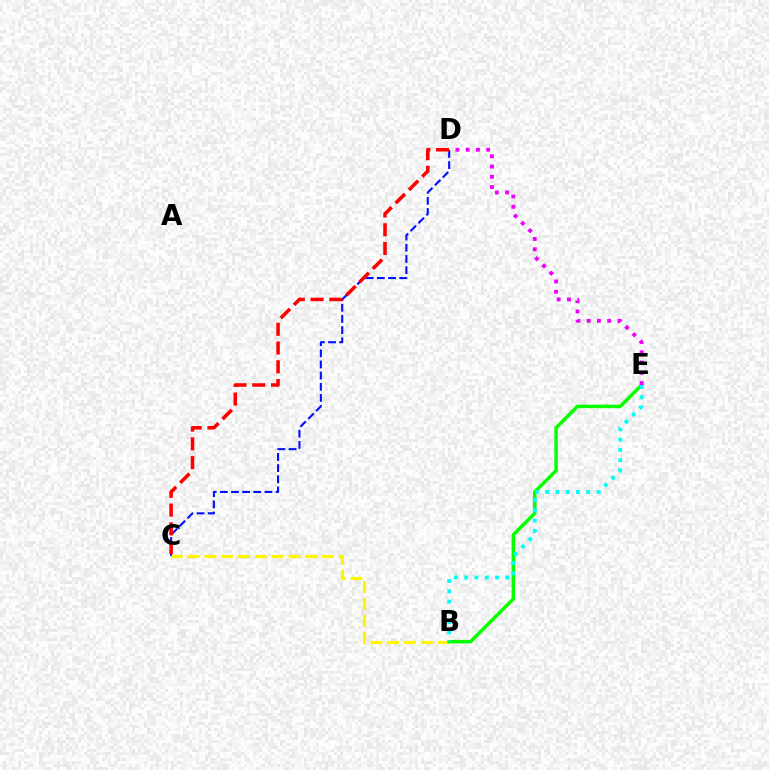{('C', 'D'): [{'color': '#0010ff', 'line_style': 'dashed', 'thickness': 1.52}, {'color': '#ff0000', 'line_style': 'dashed', 'thickness': 2.55}], ('B', 'C'): [{'color': '#fcf500', 'line_style': 'dashed', 'thickness': 2.28}], ('B', 'E'): [{'color': '#08ff00', 'line_style': 'solid', 'thickness': 2.51}, {'color': '#00fff6', 'line_style': 'dotted', 'thickness': 2.79}], ('D', 'E'): [{'color': '#ee00ff', 'line_style': 'dotted', 'thickness': 2.79}]}